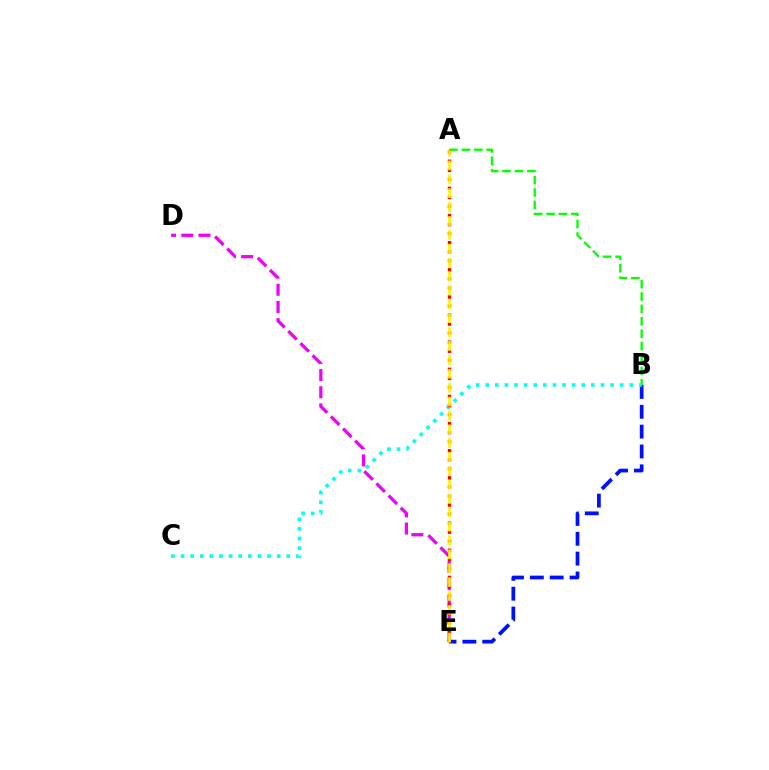{('B', 'E'): [{'color': '#0010ff', 'line_style': 'dashed', 'thickness': 2.7}], ('A', 'B'): [{'color': '#08ff00', 'line_style': 'dashed', 'thickness': 1.68}], ('B', 'C'): [{'color': '#00fff6', 'line_style': 'dotted', 'thickness': 2.61}], ('D', 'E'): [{'color': '#ee00ff', 'line_style': 'dashed', 'thickness': 2.33}], ('A', 'E'): [{'color': '#ff0000', 'line_style': 'dotted', 'thickness': 2.46}, {'color': '#fcf500', 'line_style': 'dashed', 'thickness': 1.89}]}